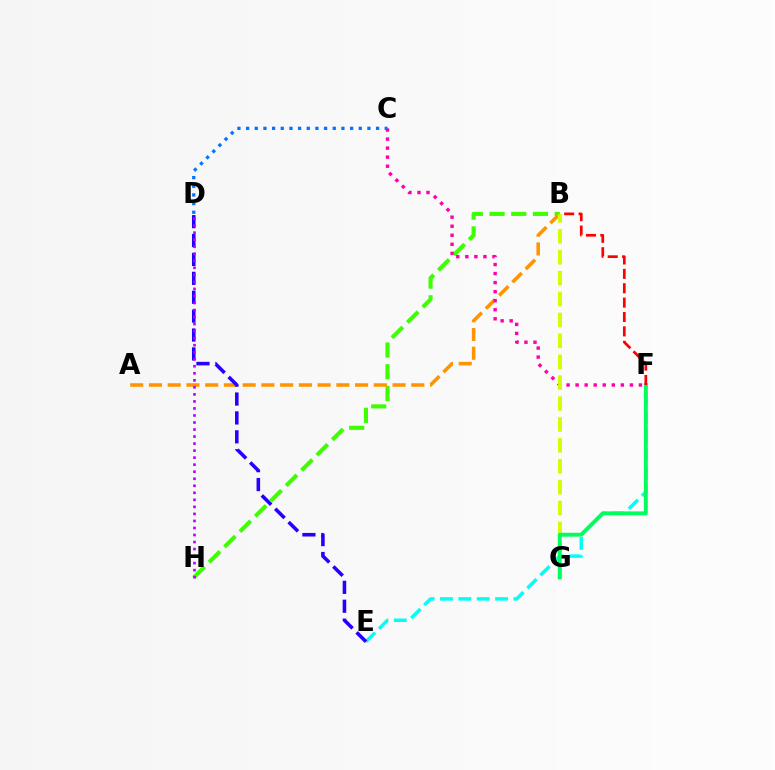{('B', 'H'): [{'color': '#3dff00', 'line_style': 'dashed', 'thickness': 2.95}], ('A', 'B'): [{'color': '#ff9400', 'line_style': 'dashed', 'thickness': 2.55}], ('C', 'F'): [{'color': '#ff00ac', 'line_style': 'dotted', 'thickness': 2.46}], ('B', 'G'): [{'color': '#d1ff00', 'line_style': 'dashed', 'thickness': 2.84}], ('E', 'F'): [{'color': '#00fff6', 'line_style': 'dashed', 'thickness': 2.49}], ('D', 'E'): [{'color': '#2500ff', 'line_style': 'dashed', 'thickness': 2.57}], ('F', 'G'): [{'color': '#00ff5c', 'line_style': 'solid', 'thickness': 2.81}], ('C', 'D'): [{'color': '#0074ff', 'line_style': 'dotted', 'thickness': 2.35}], ('B', 'F'): [{'color': '#ff0000', 'line_style': 'dashed', 'thickness': 1.95}], ('D', 'H'): [{'color': '#b900ff', 'line_style': 'dotted', 'thickness': 1.91}]}